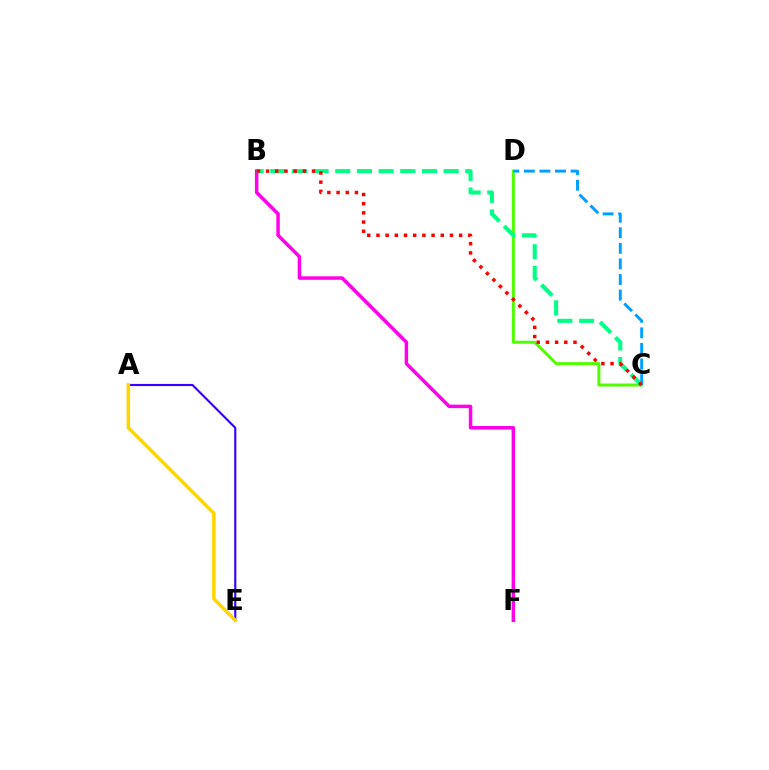{('A', 'E'): [{'color': '#3700ff', 'line_style': 'solid', 'thickness': 1.54}, {'color': '#ffd500', 'line_style': 'solid', 'thickness': 2.53}], ('C', 'D'): [{'color': '#4fff00', 'line_style': 'solid', 'thickness': 2.15}, {'color': '#009eff', 'line_style': 'dashed', 'thickness': 2.11}], ('B', 'F'): [{'color': '#ff00ed', 'line_style': 'solid', 'thickness': 2.51}], ('B', 'C'): [{'color': '#00ff86', 'line_style': 'dashed', 'thickness': 2.94}, {'color': '#ff0000', 'line_style': 'dotted', 'thickness': 2.5}]}